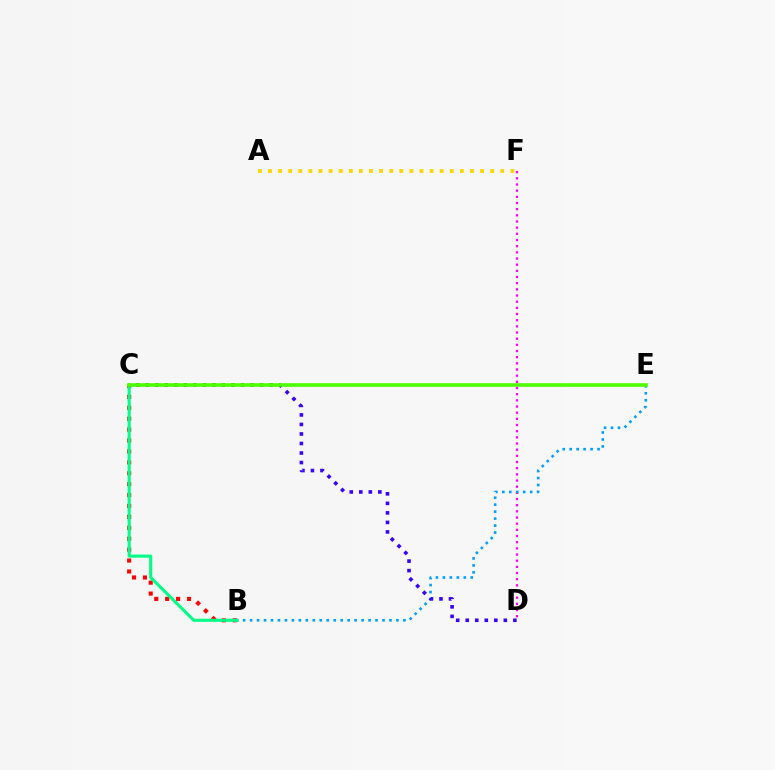{('A', 'F'): [{'color': '#ffd500', 'line_style': 'dotted', 'thickness': 2.74}], ('B', 'C'): [{'color': '#ff0000', 'line_style': 'dotted', 'thickness': 2.96}, {'color': '#00ff86', 'line_style': 'solid', 'thickness': 2.23}], ('D', 'F'): [{'color': '#ff00ed', 'line_style': 'dotted', 'thickness': 1.68}], ('B', 'E'): [{'color': '#009eff', 'line_style': 'dotted', 'thickness': 1.89}], ('C', 'D'): [{'color': '#3700ff', 'line_style': 'dotted', 'thickness': 2.59}], ('C', 'E'): [{'color': '#4fff00', 'line_style': 'solid', 'thickness': 2.62}]}